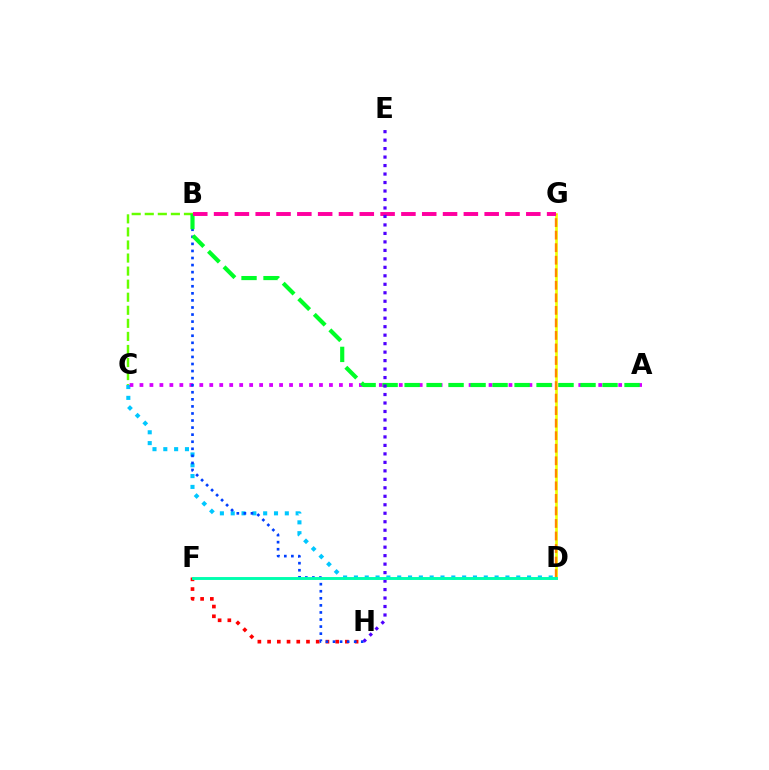{('D', 'G'): [{'color': '#eeff00', 'line_style': 'solid', 'thickness': 1.9}, {'color': '#ff8800', 'line_style': 'dashed', 'thickness': 1.7}], ('F', 'H'): [{'color': '#ff0000', 'line_style': 'dotted', 'thickness': 2.64}], ('C', 'D'): [{'color': '#00c7ff', 'line_style': 'dotted', 'thickness': 2.94}], ('B', 'C'): [{'color': '#66ff00', 'line_style': 'dashed', 'thickness': 1.77}], ('A', 'C'): [{'color': '#d600ff', 'line_style': 'dotted', 'thickness': 2.71}], ('B', 'H'): [{'color': '#003fff', 'line_style': 'dotted', 'thickness': 1.92}], ('A', 'B'): [{'color': '#00ff27', 'line_style': 'dashed', 'thickness': 2.99}], ('B', 'G'): [{'color': '#ff00a0', 'line_style': 'dashed', 'thickness': 2.83}], ('E', 'H'): [{'color': '#4f00ff', 'line_style': 'dotted', 'thickness': 2.3}], ('D', 'F'): [{'color': '#00ffaf', 'line_style': 'solid', 'thickness': 2.1}]}